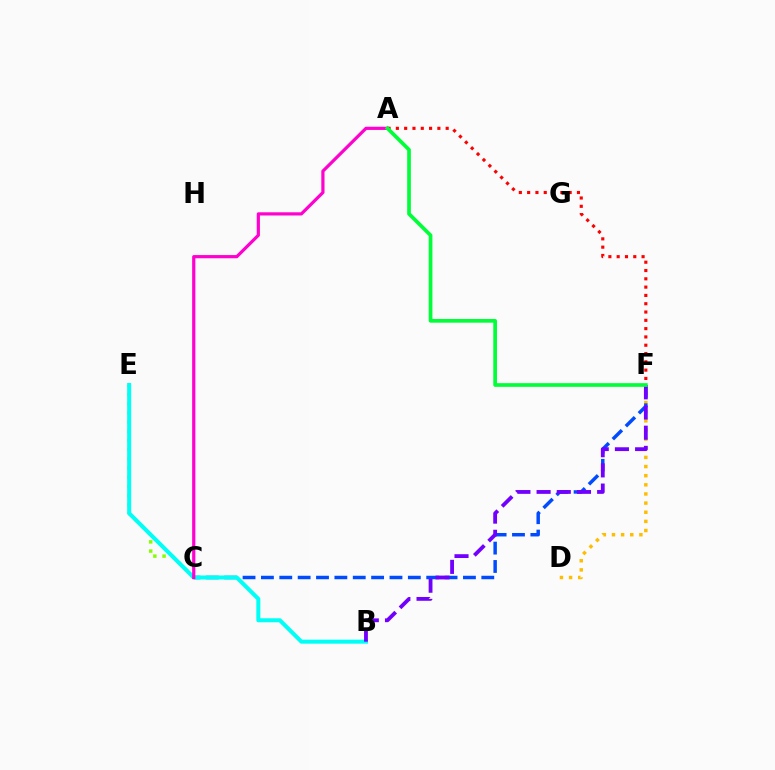{('D', 'F'): [{'color': '#ffbd00', 'line_style': 'dotted', 'thickness': 2.48}], ('A', 'F'): [{'color': '#ff0000', 'line_style': 'dotted', 'thickness': 2.26}, {'color': '#00ff39', 'line_style': 'solid', 'thickness': 2.66}], ('C', 'F'): [{'color': '#004bff', 'line_style': 'dashed', 'thickness': 2.49}], ('C', 'E'): [{'color': '#84ff00', 'line_style': 'dotted', 'thickness': 2.5}], ('B', 'E'): [{'color': '#00fff6', 'line_style': 'solid', 'thickness': 2.89}], ('B', 'F'): [{'color': '#7200ff', 'line_style': 'dashed', 'thickness': 2.74}], ('A', 'C'): [{'color': '#ff00cf', 'line_style': 'solid', 'thickness': 2.3}]}